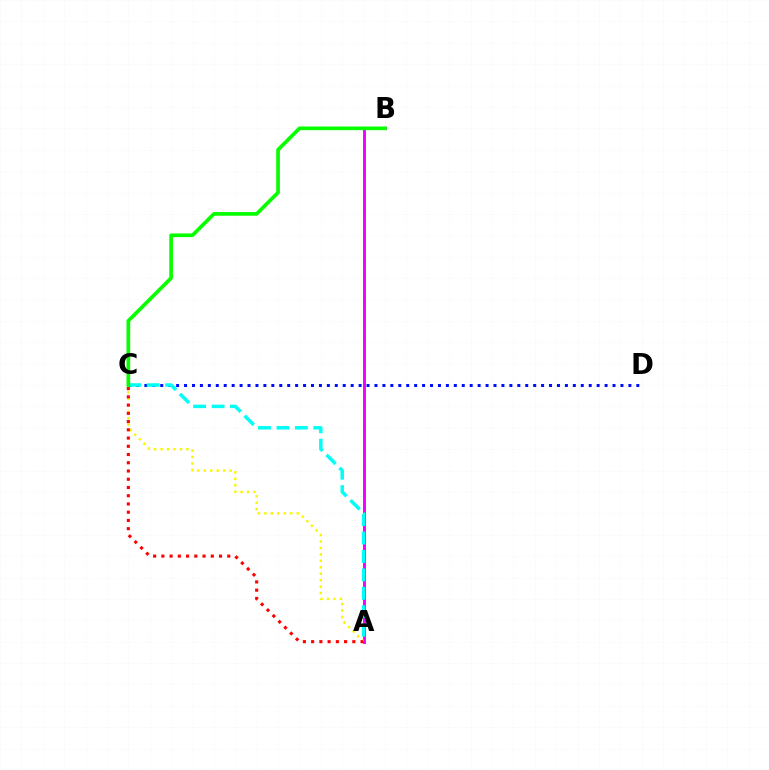{('C', 'D'): [{'color': '#0010ff', 'line_style': 'dotted', 'thickness': 2.16}], ('A', 'B'): [{'color': '#ee00ff', 'line_style': 'solid', 'thickness': 2.09}], ('A', 'C'): [{'color': '#fcf500', 'line_style': 'dotted', 'thickness': 1.76}, {'color': '#00fff6', 'line_style': 'dashed', 'thickness': 2.5}, {'color': '#ff0000', 'line_style': 'dotted', 'thickness': 2.24}], ('B', 'C'): [{'color': '#08ff00', 'line_style': 'solid', 'thickness': 2.66}]}